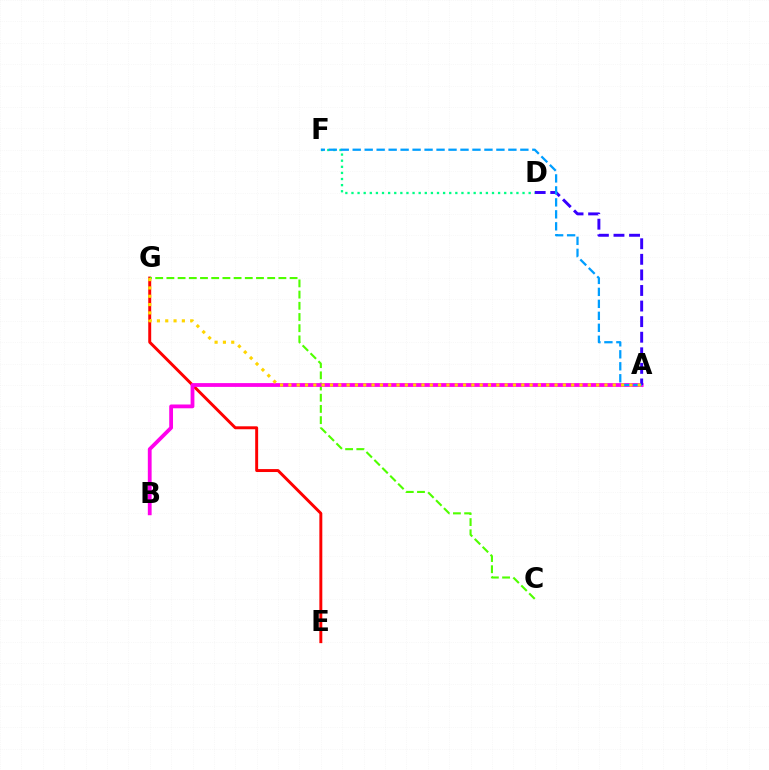{('E', 'G'): [{'color': '#ff0000', 'line_style': 'solid', 'thickness': 2.12}], ('C', 'G'): [{'color': '#4fff00', 'line_style': 'dashed', 'thickness': 1.52}], ('A', 'B'): [{'color': '#ff00ed', 'line_style': 'solid', 'thickness': 2.73}], ('A', 'D'): [{'color': '#3700ff', 'line_style': 'dashed', 'thickness': 2.12}], ('D', 'F'): [{'color': '#00ff86', 'line_style': 'dotted', 'thickness': 1.66}], ('A', 'F'): [{'color': '#009eff', 'line_style': 'dashed', 'thickness': 1.63}], ('A', 'G'): [{'color': '#ffd500', 'line_style': 'dotted', 'thickness': 2.26}]}